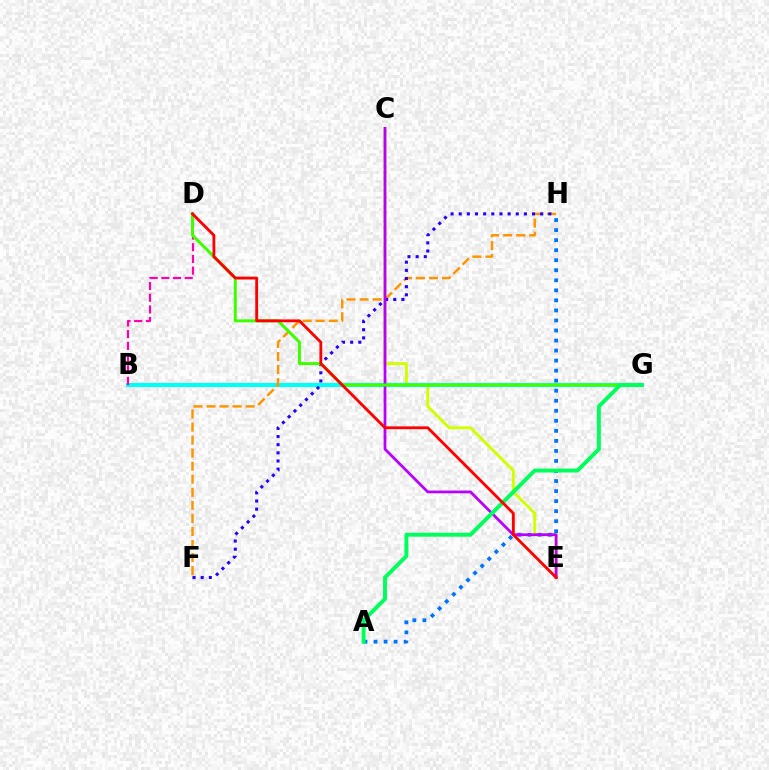{('C', 'E'): [{'color': '#d1ff00', 'line_style': 'solid', 'thickness': 2.11}, {'color': '#b900ff', 'line_style': 'solid', 'thickness': 1.99}], ('B', 'G'): [{'color': '#00fff6', 'line_style': 'solid', 'thickness': 2.95}], ('F', 'H'): [{'color': '#ff9400', 'line_style': 'dashed', 'thickness': 1.77}, {'color': '#2500ff', 'line_style': 'dotted', 'thickness': 2.21}], ('A', 'H'): [{'color': '#0074ff', 'line_style': 'dotted', 'thickness': 2.73}], ('B', 'D'): [{'color': '#ff00ac', 'line_style': 'dashed', 'thickness': 1.59}], ('D', 'G'): [{'color': '#3dff00', 'line_style': 'solid', 'thickness': 2.17}], ('A', 'G'): [{'color': '#00ff5c', 'line_style': 'solid', 'thickness': 2.82}], ('D', 'E'): [{'color': '#ff0000', 'line_style': 'solid', 'thickness': 2.04}]}